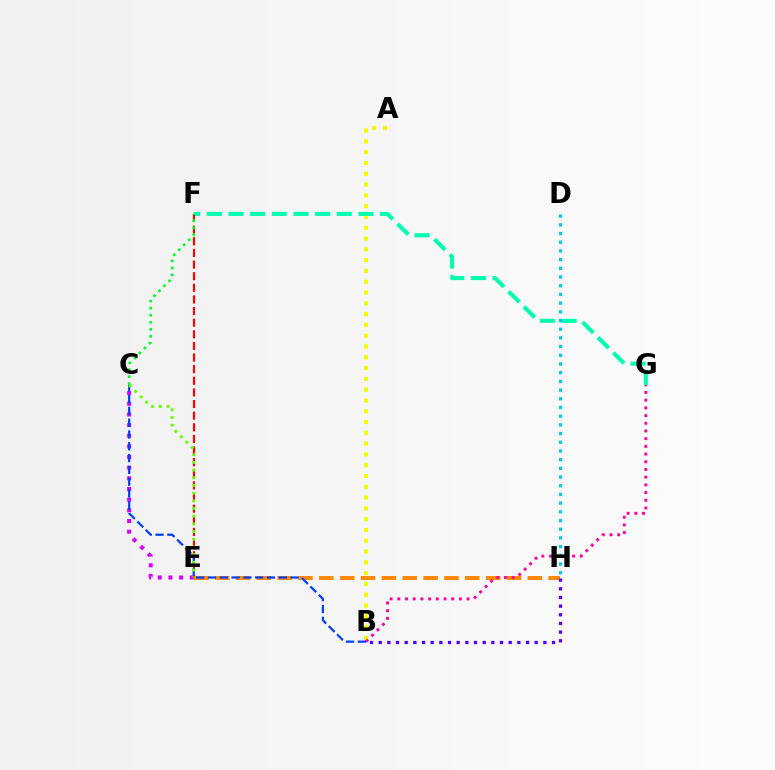{('A', 'B'): [{'color': '#eeff00', 'line_style': 'dotted', 'thickness': 2.93}], ('E', 'H'): [{'color': '#ff8800', 'line_style': 'dashed', 'thickness': 2.83}], ('C', 'E'): [{'color': '#d600ff', 'line_style': 'dotted', 'thickness': 2.89}, {'color': '#66ff00', 'line_style': 'dotted', 'thickness': 2.09}], ('F', 'G'): [{'color': '#00ffaf', 'line_style': 'dashed', 'thickness': 2.94}], ('B', 'H'): [{'color': '#4f00ff', 'line_style': 'dotted', 'thickness': 2.35}], ('E', 'F'): [{'color': '#ff0000', 'line_style': 'dashed', 'thickness': 1.58}], ('B', 'G'): [{'color': '#ff00a0', 'line_style': 'dotted', 'thickness': 2.09}], ('B', 'C'): [{'color': '#003fff', 'line_style': 'dashed', 'thickness': 1.6}], ('C', 'F'): [{'color': '#00ff27', 'line_style': 'dotted', 'thickness': 1.91}], ('D', 'H'): [{'color': '#00c7ff', 'line_style': 'dotted', 'thickness': 2.36}]}